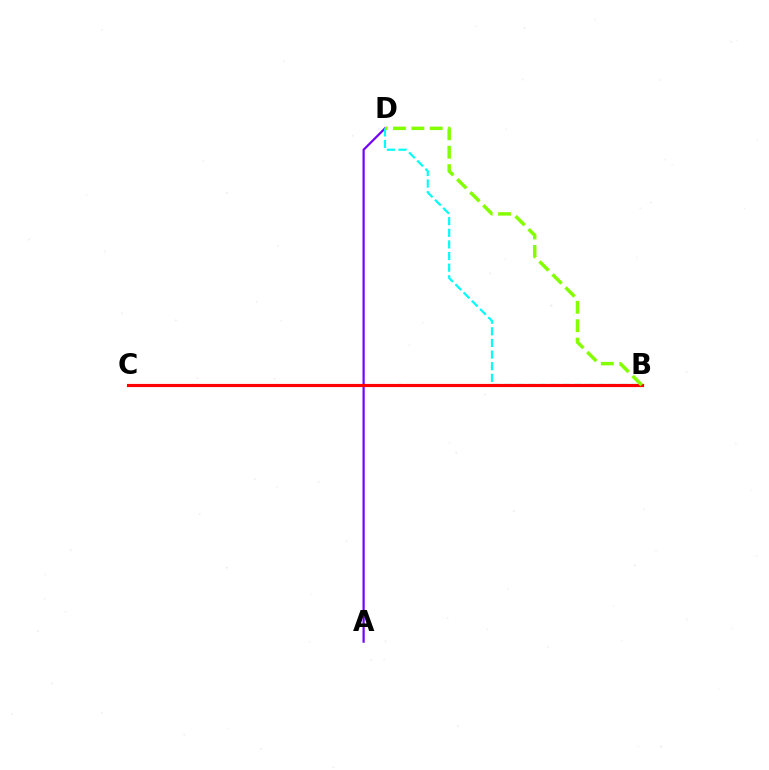{('A', 'D'): [{'color': '#7200ff', 'line_style': 'solid', 'thickness': 1.58}], ('B', 'D'): [{'color': '#00fff6', 'line_style': 'dashed', 'thickness': 1.58}, {'color': '#84ff00', 'line_style': 'dashed', 'thickness': 2.5}], ('B', 'C'): [{'color': '#ff0000', 'line_style': 'solid', 'thickness': 2.27}]}